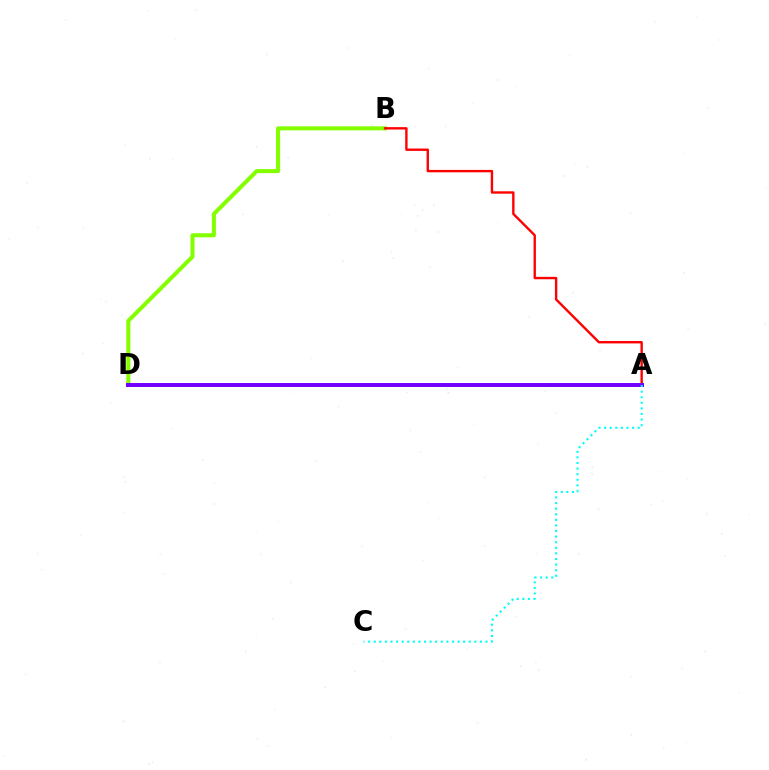{('B', 'D'): [{'color': '#84ff00', 'line_style': 'solid', 'thickness': 2.92}], ('A', 'B'): [{'color': '#ff0000', 'line_style': 'solid', 'thickness': 1.72}], ('A', 'D'): [{'color': '#7200ff', 'line_style': 'solid', 'thickness': 2.87}], ('A', 'C'): [{'color': '#00fff6', 'line_style': 'dotted', 'thickness': 1.52}]}